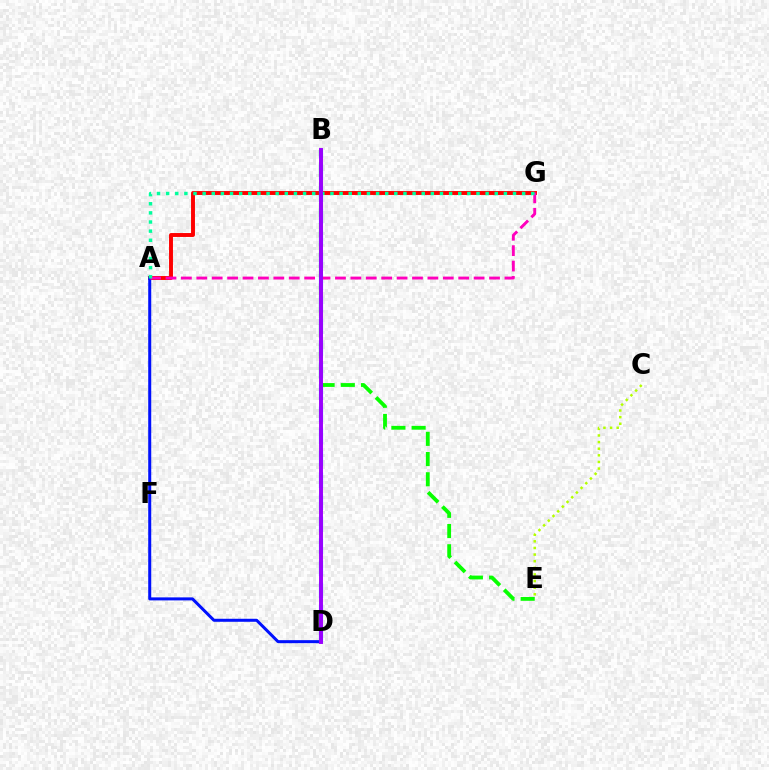{('A', 'G'): [{'color': '#ff0000', 'line_style': 'solid', 'thickness': 2.82}, {'color': '#ff00bd', 'line_style': 'dashed', 'thickness': 2.09}, {'color': '#00ff9d', 'line_style': 'dotted', 'thickness': 2.48}], ('A', 'D'): [{'color': '#0010ff', 'line_style': 'solid', 'thickness': 2.17}], ('B', 'D'): [{'color': '#ffa500', 'line_style': 'dotted', 'thickness': 2.03}, {'color': '#00b5ff', 'line_style': 'dashed', 'thickness': 2.99}, {'color': '#9b00ff', 'line_style': 'solid', 'thickness': 2.83}], ('C', 'E'): [{'color': '#b3ff00', 'line_style': 'dotted', 'thickness': 1.8}], ('B', 'E'): [{'color': '#08ff00', 'line_style': 'dashed', 'thickness': 2.75}]}